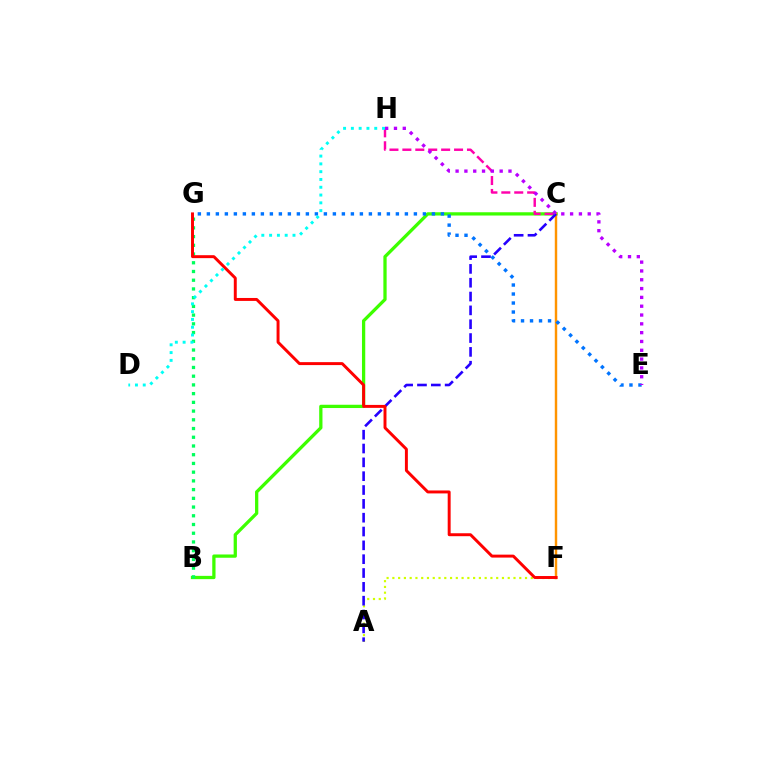{('B', 'C'): [{'color': '#3dff00', 'line_style': 'solid', 'thickness': 2.36}], ('B', 'G'): [{'color': '#00ff5c', 'line_style': 'dotted', 'thickness': 2.37}], ('C', 'F'): [{'color': '#ff9400', 'line_style': 'solid', 'thickness': 1.75}], ('A', 'F'): [{'color': '#d1ff00', 'line_style': 'dotted', 'thickness': 1.57}], ('C', 'H'): [{'color': '#ff00ac', 'line_style': 'dashed', 'thickness': 1.76}], ('A', 'C'): [{'color': '#2500ff', 'line_style': 'dashed', 'thickness': 1.88}], ('E', 'G'): [{'color': '#0074ff', 'line_style': 'dotted', 'thickness': 2.45}], ('F', 'G'): [{'color': '#ff0000', 'line_style': 'solid', 'thickness': 2.12}], ('D', 'H'): [{'color': '#00fff6', 'line_style': 'dotted', 'thickness': 2.12}], ('E', 'H'): [{'color': '#b900ff', 'line_style': 'dotted', 'thickness': 2.4}]}